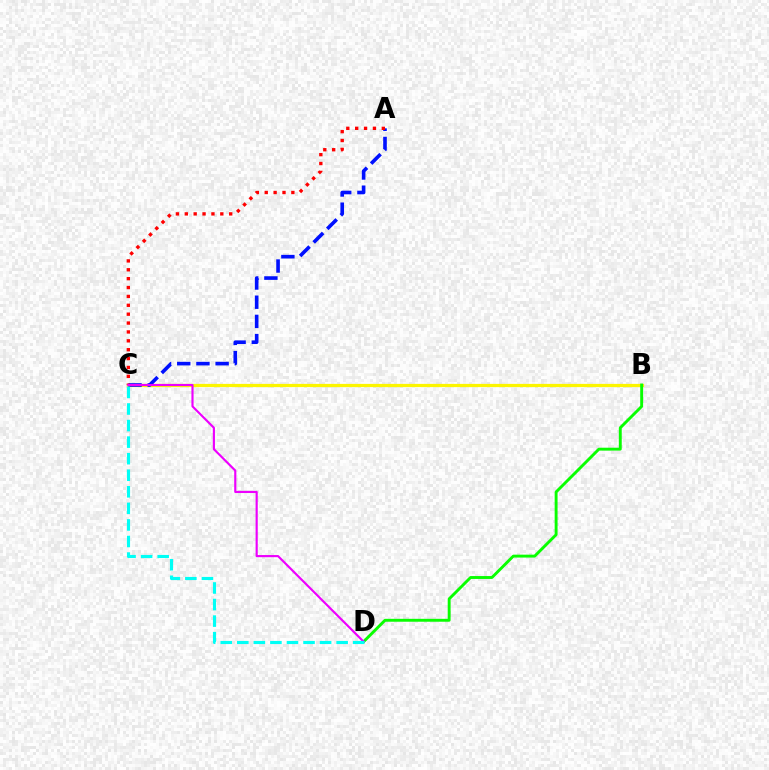{('B', 'C'): [{'color': '#fcf500', 'line_style': 'solid', 'thickness': 2.32}], ('B', 'D'): [{'color': '#08ff00', 'line_style': 'solid', 'thickness': 2.09}], ('A', 'C'): [{'color': '#0010ff', 'line_style': 'dashed', 'thickness': 2.61}, {'color': '#ff0000', 'line_style': 'dotted', 'thickness': 2.41}], ('C', 'D'): [{'color': '#ee00ff', 'line_style': 'solid', 'thickness': 1.55}, {'color': '#00fff6', 'line_style': 'dashed', 'thickness': 2.25}]}